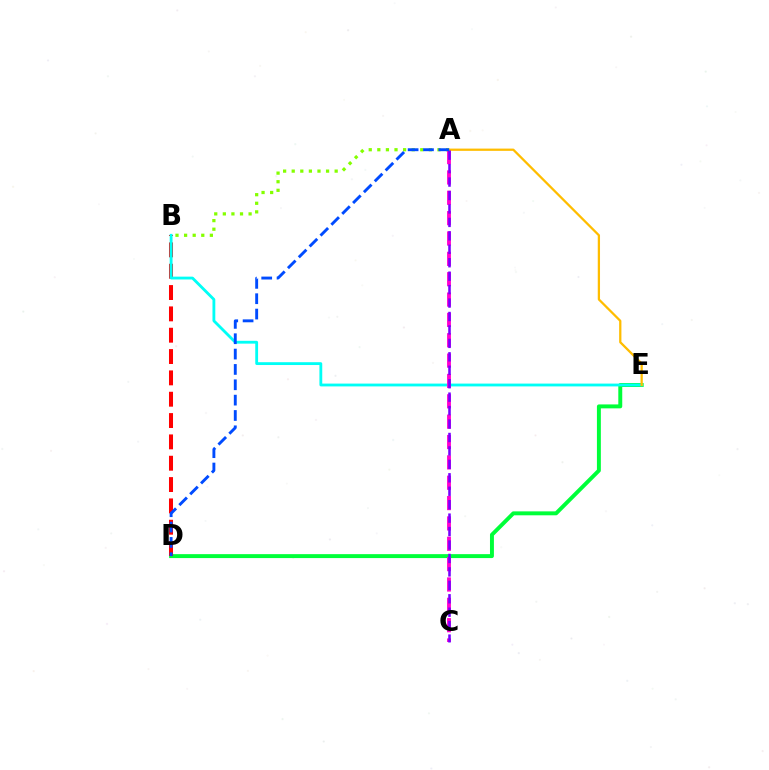{('A', 'B'): [{'color': '#84ff00', 'line_style': 'dotted', 'thickness': 2.33}], ('D', 'E'): [{'color': '#00ff39', 'line_style': 'solid', 'thickness': 2.83}], ('B', 'D'): [{'color': '#ff0000', 'line_style': 'dashed', 'thickness': 2.9}], ('B', 'E'): [{'color': '#00fff6', 'line_style': 'solid', 'thickness': 2.03}], ('A', 'C'): [{'color': '#ff00cf', 'line_style': 'dashed', 'thickness': 2.76}, {'color': '#7200ff', 'line_style': 'dashed', 'thickness': 1.83}], ('A', 'E'): [{'color': '#ffbd00', 'line_style': 'solid', 'thickness': 1.63}], ('A', 'D'): [{'color': '#004bff', 'line_style': 'dashed', 'thickness': 2.09}]}